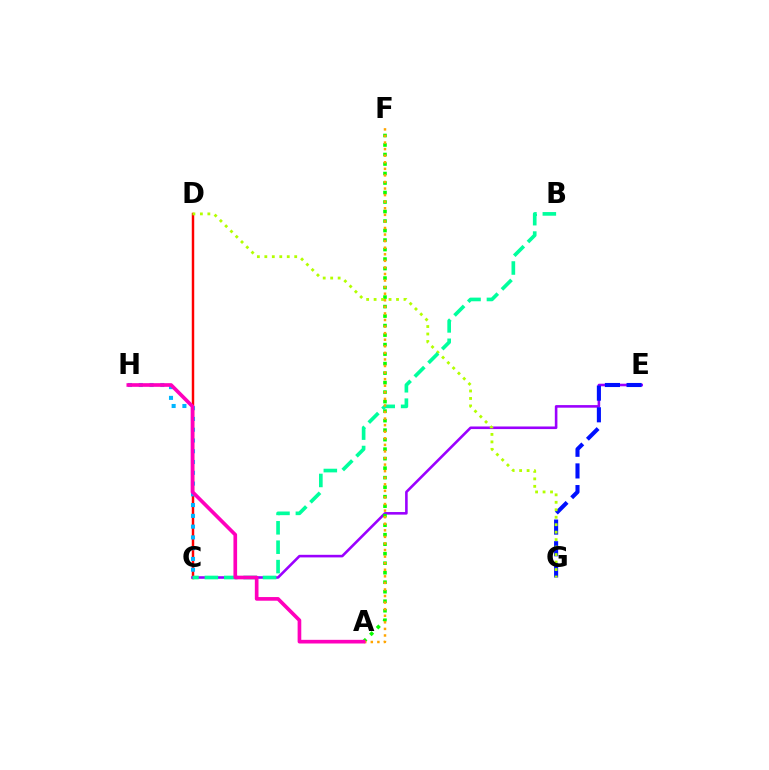{('C', 'D'): [{'color': '#ff0000', 'line_style': 'solid', 'thickness': 1.77}], ('C', 'E'): [{'color': '#9b00ff', 'line_style': 'solid', 'thickness': 1.87}], ('C', 'H'): [{'color': '#00b5ff', 'line_style': 'dotted', 'thickness': 2.93}], ('A', 'F'): [{'color': '#08ff00', 'line_style': 'dotted', 'thickness': 2.58}, {'color': '#ffa500', 'line_style': 'dotted', 'thickness': 1.79}], ('E', 'G'): [{'color': '#0010ff', 'line_style': 'dashed', 'thickness': 2.94}], ('D', 'G'): [{'color': '#b3ff00', 'line_style': 'dotted', 'thickness': 2.03}], ('B', 'C'): [{'color': '#00ff9d', 'line_style': 'dashed', 'thickness': 2.64}], ('A', 'H'): [{'color': '#ff00bd', 'line_style': 'solid', 'thickness': 2.64}]}